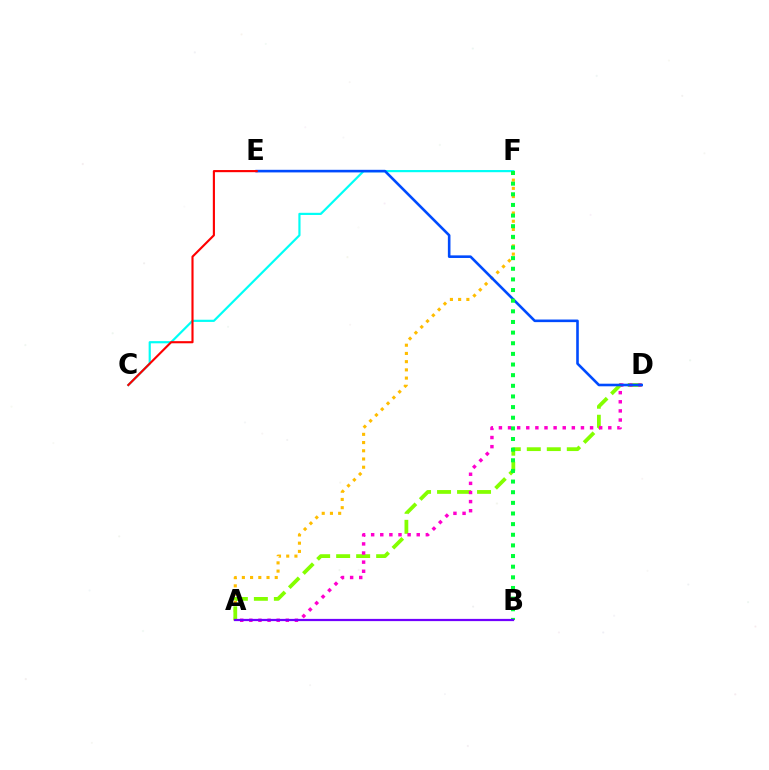{('A', 'F'): [{'color': '#ffbd00', 'line_style': 'dotted', 'thickness': 2.23}], ('A', 'D'): [{'color': '#84ff00', 'line_style': 'dashed', 'thickness': 2.72}, {'color': '#ff00cf', 'line_style': 'dotted', 'thickness': 2.48}], ('C', 'F'): [{'color': '#00fff6', 'line_style': 'solid', 'thickness': 1.57}], ('D', 'E'): [{'color': '#004bff', 'line_style': 'solid', 'thickness': 1.87}], ('B', 'F'): [{'color': '#00ff39', 'line_style': 'dotted', 'thickness': 2.89}], ('A', 'B'): [{'color': '#7200ff', 'line_style': 'solid', 'thickness': 1.6}], ('C', 'E'): [{'color': '#ff0000', 'line_style': 'solid', 'thickness': 1.54}]}